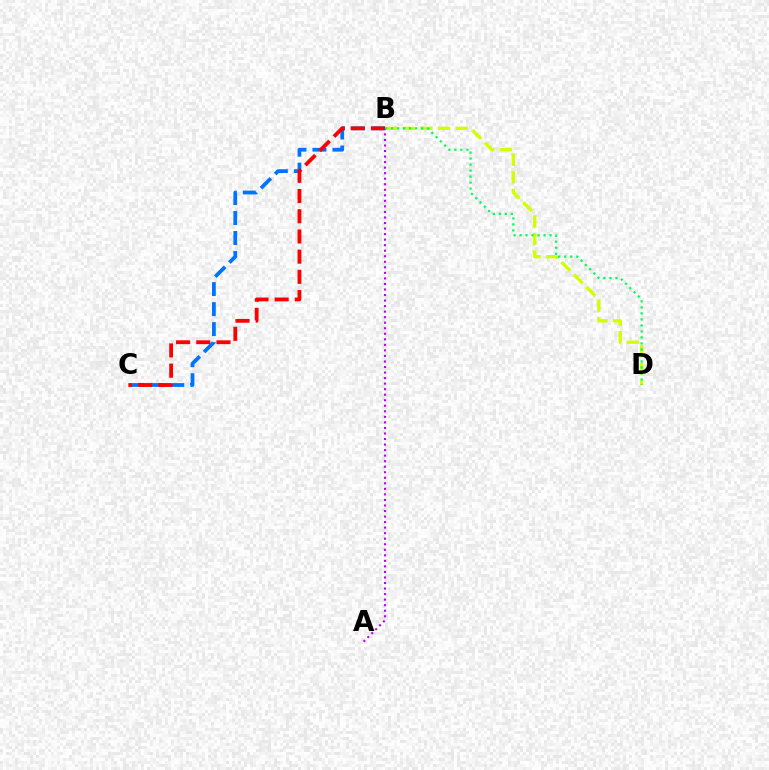{('B', 'D'): [{'color': '#d1ff00', 'line_style': 'dashed', 'thickness': 2.4}, {'color': '#00ff5c', 'line_style': 'dotted', 'thickness': 1.63}], ('B', 'C'): [{'color': '#0074ff', 'line_style': 'dashed', 'thickness': 2.72}, {'color': '#ff0000', 'line_style': 'dashed', 'thickness': 2.74}], ('A', 'B'): [{'color': '#b900ff', 'line_style': 'dotted', 'thickness': 1.5}]}